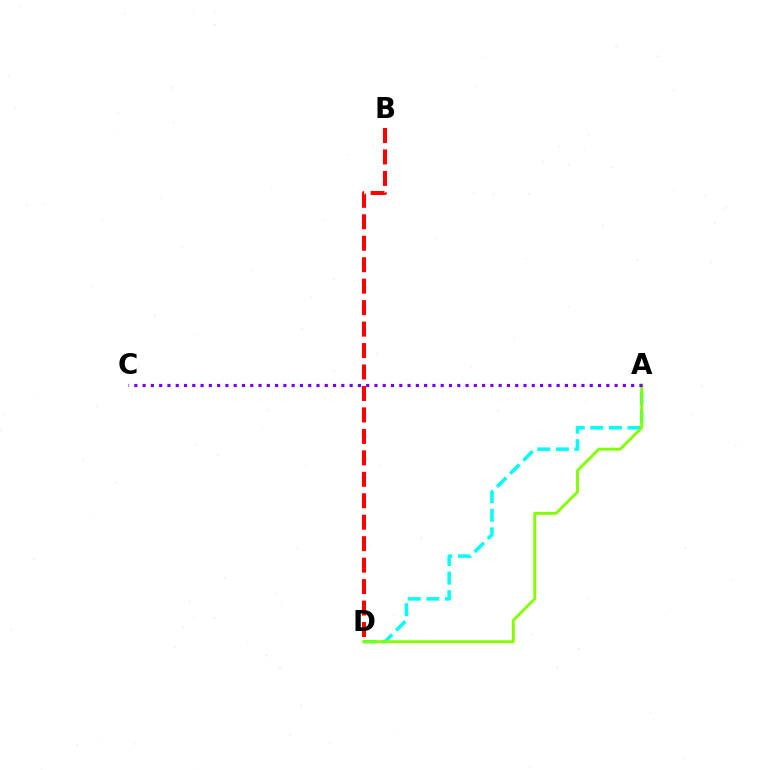{('A', 'D'): [{'color': '#00fff6', 'line_style': 'dashed', 'thickness': 2.53}, {'color': '#84ff00', 'line_style': 'solid', 'thickness': 2.08}], ('B', 'D'): [{'color': '#ff0000', 'line_style': 'dashed', 'thickness': 2.92}], ('A', 'C'): [{'color': '#7200ff', 'line_style': 'dotted', 'thickness': 2.25}]}